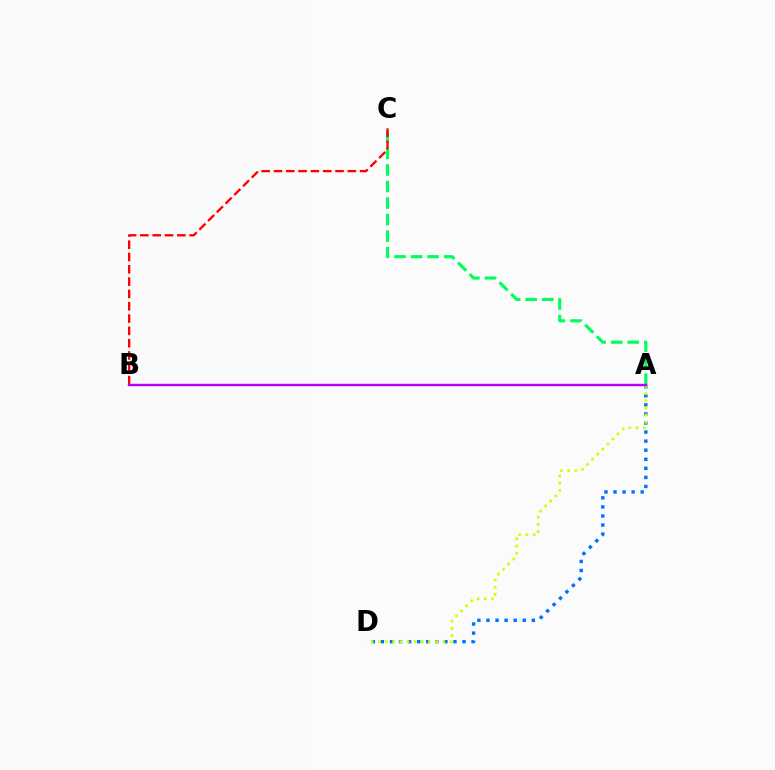{('A', 'D'): [{'color': '#0074ff', 'line_style': 'dotted', 'thickness': 2.46}, {'color': '#d1ff00', 'line_style': 'dotted', 'thickness': 1.95}], ('A', 'C'): [{'color': '#00ff5c', 'line_style': 'dashed', 'thickness': 2.25}], ('B', 'C'): [{'color': '#ff0000', 'line_style': 'dashed', 'thickness': 1.67}], ('A', 'B'): [{'color': '#b900ff', 'line_style': 'solid', 'thickness': 1.74}]}